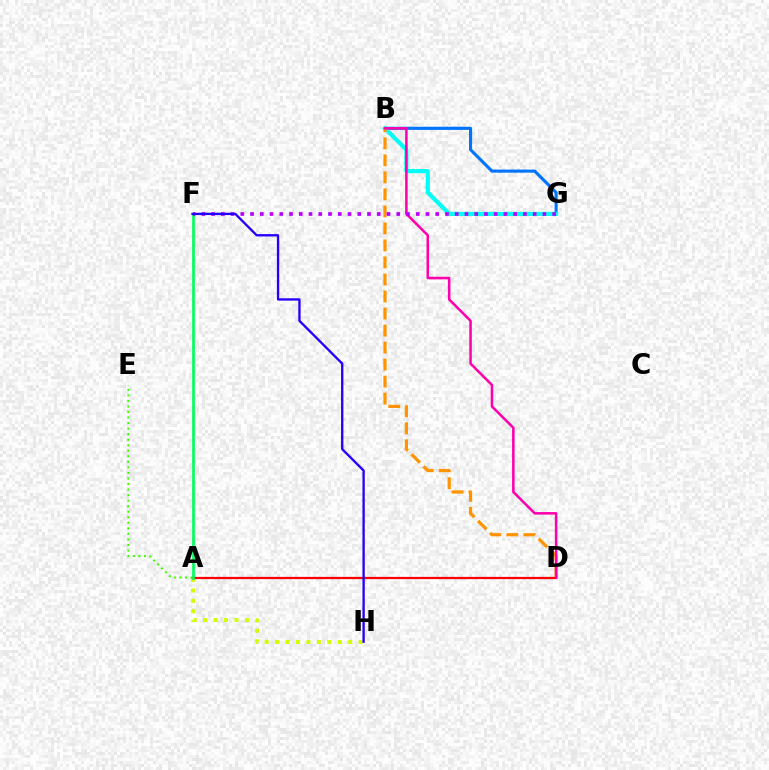{('B', 'G'): [{'color': '#0074ff', 'line_style': 'solid', 'thickness': 2.24}, {'color': '#00fff6', 'line_style': 'solid', 'thickness': 2.99}], ('B', 'D'): [{'color': '#ff9400', 'line_style': 'dashed', 'thickness': 2.31}, {'color': '#ff00ac', 'line_style': 'solid', 'thickness': 1.82}], ('A', 'H'): [{'color': '#d1ff00', 'line_style': 'dotted', 'thickness': 2.84}], ('A', 'E'): [{'color': '#3dff00', 'line_style': 'dotted', 'thickness': 1.51}], ('A', 'D'): [{'color': '#ff0000', 'line_style': 'solid', 'thickness': 1.61}], ('A', 'F'): [{'color': '#00ff5c', 'line_style': 'solid', 'thickness': 1.93}], ('F', 'G'): [{'color': '#b900ff', 'line_style': 'dotted', 'thickness': 2.65}], ('F', 'H'): [{'color': '#2500ff', 'line_style': 'solid', 'thickness': 1.69}]}